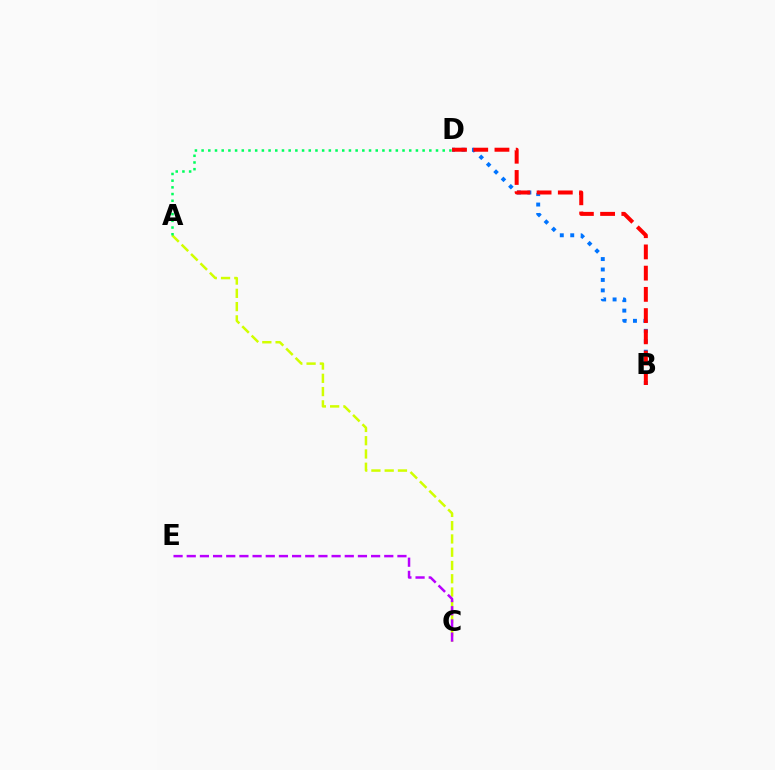{('B', 'D'): [{'color': '#0074ff', 'line_style': 'dotted', 'thickness': 2.84}, {'color': '#ff0000', 'line_style': 'dashed', 'thickness': 2.88}], ('A', 'C'): [{'color': '#d1ff00', 'line_style': 'dashed', 'thickness': 1.8}], ('C', 'E'): [{'color': '#b900ff', 'line_style': 'dashed', 'thickness': 1.79}], ('A', 'D'): [{'color': '#00ff5c', 'line_style': 'dotted', 'thickness': 1.82}]}